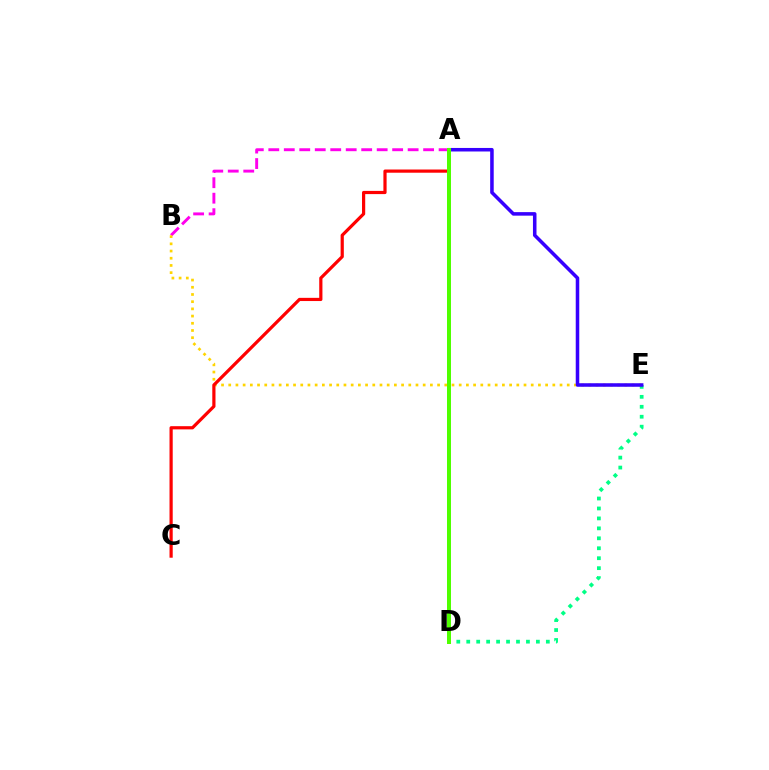{('A', 'D'): [{'color': '#009eff', 'line_style': 'dashed', 'thickness': 1.54}, {'color': '#4fff00', 'line_style': 'solid', 'thickness': 2.87}], ('A', 'B'): [{'color': '#ff00ed', 'line_style': 'dashed', 'thickness': 2.1}], ('B', 'E'): [{'color': '#ffd500', 'line_style': 'dotted', 'thickness': 1.96}], ('D', 'E'): [{'color': '#00ff86', 'line_style': 'dotted', 'thickness': 2.7}], ('A', 'E'): [{'color': '#3700ff', 'line_style': 'solid', 'thickness': 2.55}], ('A', 'C'): [{'color': '#ff0000', 'line_style': 'solid', 'thickness': 2.3}]}